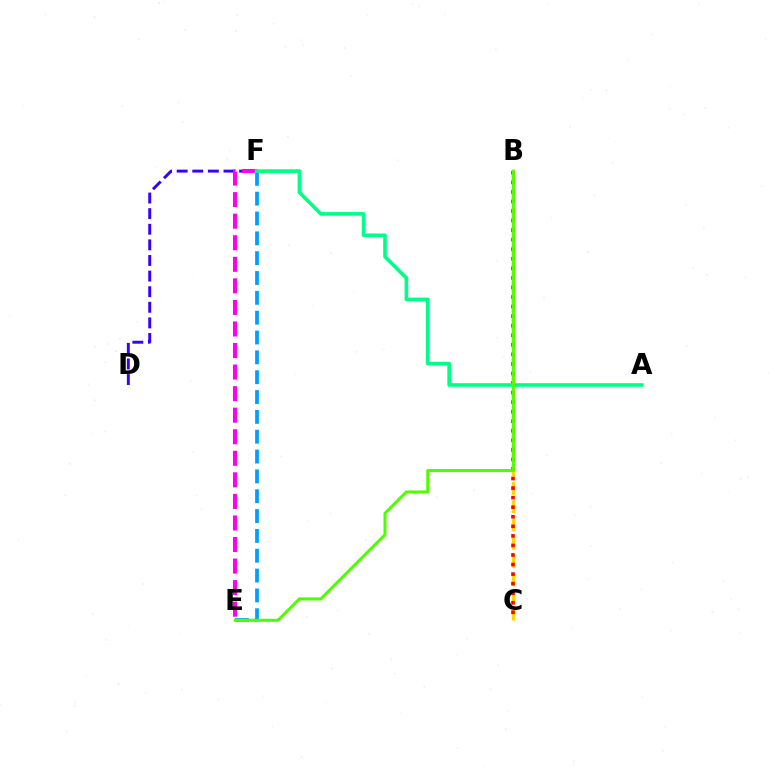{('D', 'F'): [{'color': '#3700ff', 'line_style': 'dashed', 'thickness': 2.12}], ('B', 'C'): [{'color': '#ffd500', 'line_style': 'dashed', 'thickness': 2.48}, {'color': '#ff0000', 'line_style': 'dotted', 'thickness': 2.6}], ('E', 'F'): [{'color': '#ff00ed', 'line_style': 'dashed', 'thickness': 2.93}, {'color': '#009eff', 'line_style': 'dashed', 'thickness': 2.69}], ('A', 'F'): [{'color': '#00ff86', 'line_style': 'solid', 'thickness': 2.61}], ('B', 'E'): [{'color': '#4fff00', 'line_style': 'solid', 'thickness': 2.19}]}